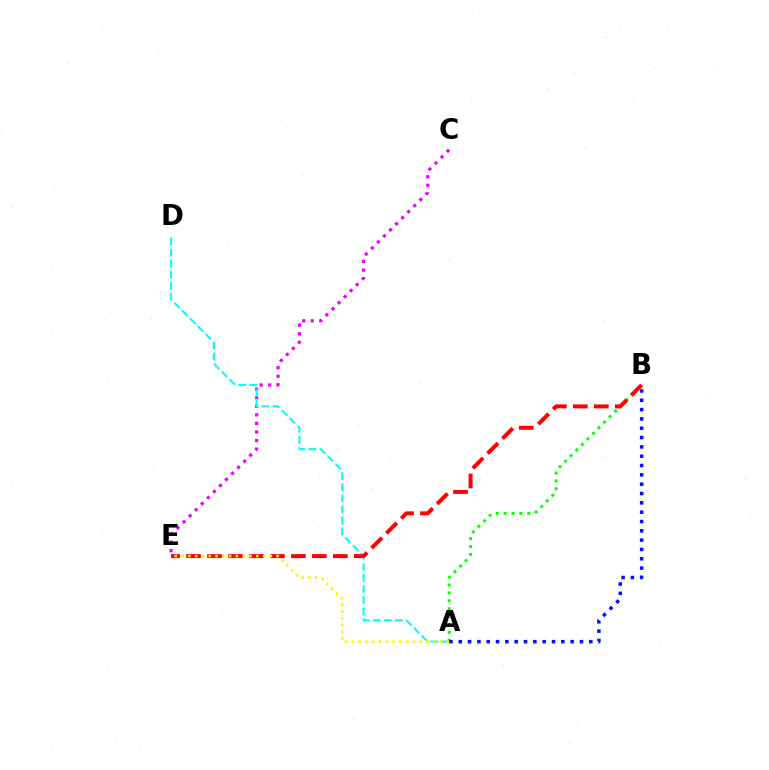{('A', 'B'): [{'color': '#08ff00', 'line_style': 'dotted', 'thickness': 2.14}, {'color': '#0010ff', 'line_style': 'dotted', 'thickness': 2.53}], ('C', 'E'): [{'color': '#ee00ff', 'line_style': 'dotted', 'thickness': 2.33}], ('A', 'D'): [{'color': '#00fff6', 'line_style': 'dashed', 'thickness': 1.5}], ('B', 'E'): [{'color': '#ff0000', 'line_style': 'dashed', 'thickness': 2.85}], ('A', 'E'): [{'color': '#fcf500', 'line_style': 'dotted', 'thickness': 1.84}]}